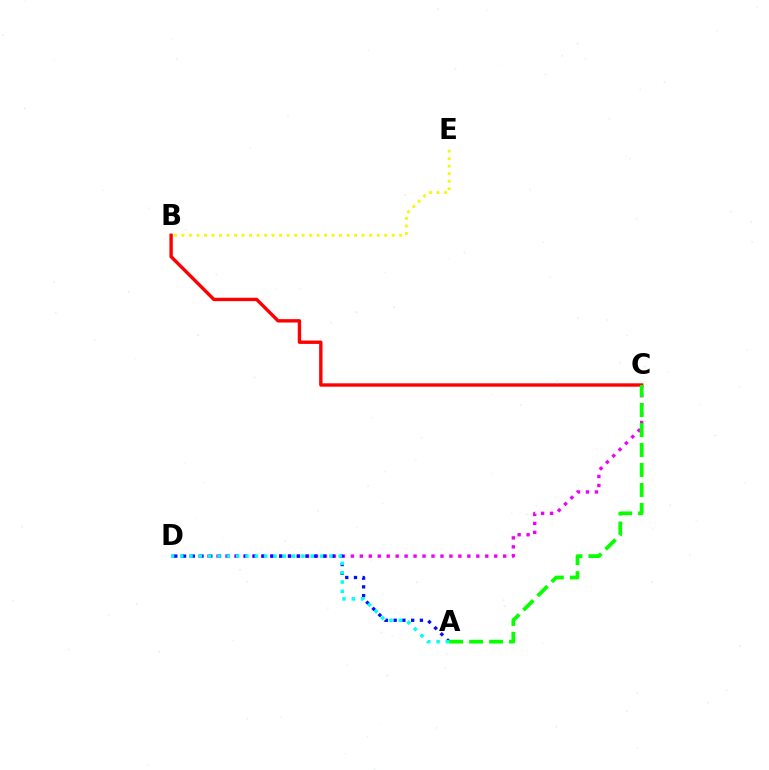{('C', 'D'): [{'color': '#ee00ff', 'line_style': 'dotted', 'thickness': 2.43}], ('A', 'D'): [{'color': '#0010ff', 'line_style': 'dotted', 'thickness': 2.38}, {'color': '#00fff6', 'line_style': 'dotted', 'thickness': 2.53}], ('B', 'C'): [{'color': '#ff0000', 'line_style': 'solid', 'thickness': 2.43}], ('B', 'E'): [{'color': '#fcf500', 'line_style': 'dotted', 'thickness': 2.04}], ('A', 'C'): [{'color': '#08ff00', 'line_style': 'dashed', 'thickness': 2.71}]}